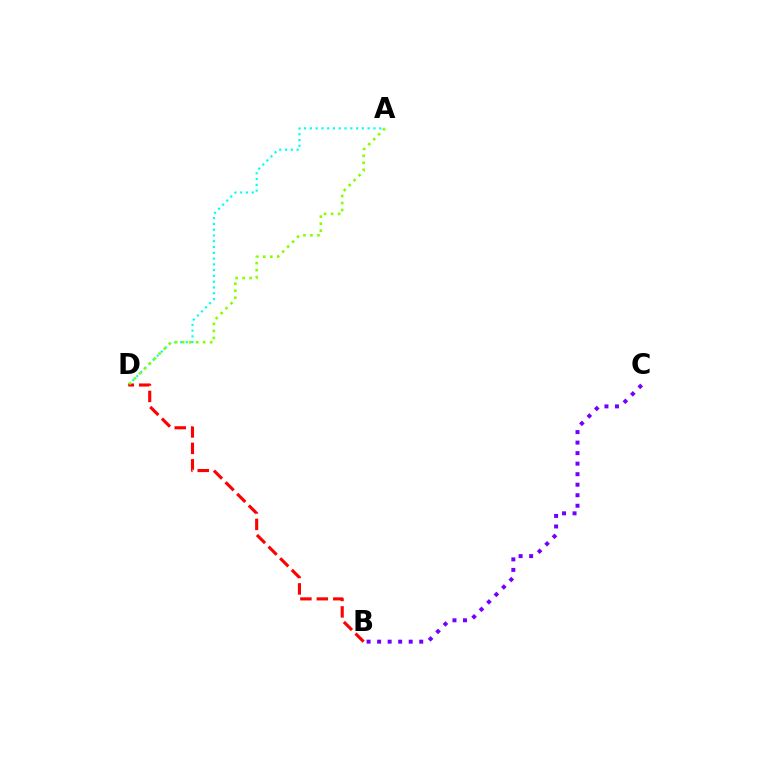{('A', 'D'): [{'color': '#00fff6', 'line_style': 'dotted', 'thickness': 1.57}, {'color': '#84ff00', 'line_style': 'dotted', 'thickness': 1.9}], ('B', 'C'): [{'color': '#7200ff', 'line_style': 'dotted', 'thickness': 2.86}], ('B', 'D'): [{'color': '#ff0000', 'line_style': 'dashed', 'thickness': 2.23}]}